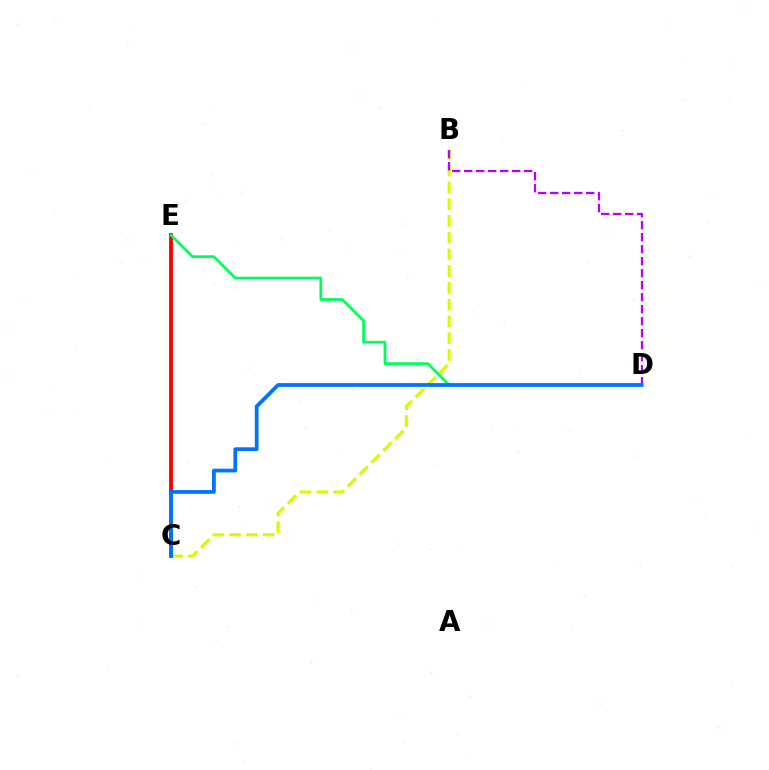{('C', 'E'): [{'color': '#ff0000', 'line_style': 'solid', 'thickness': 2.77}], ('B', 'C'): [{'color': '#d1ff00', 'line_style': 'dashed', 'thickness': 2.28}], ('B', 'D'): [{'color': '#b900ff', 'line_style': 'dashed', 'thickness': 1.63}], ('D', 'E'): [{'color': '#00ff5c', 'line_style': 'solid', 'thickness': 1.98}], ('C', 'D'): [{'color': '#0074ff', 'line_style': 'solid', 'thickness': 2.71}]}